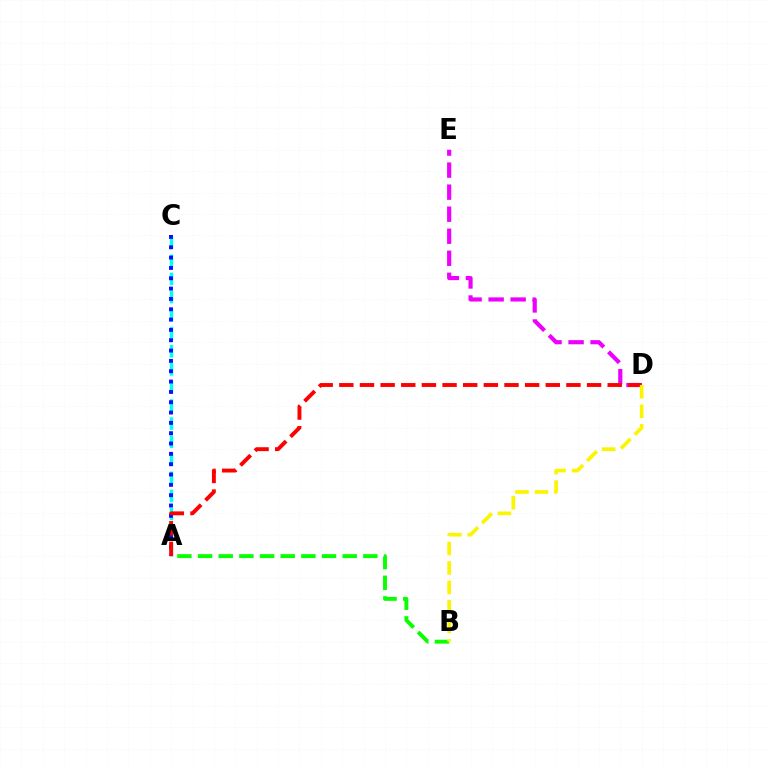{('D', 'E'): [{'color': '#ee00ff', 'line_style': 'dashed', 'thickness': 2.99}], ('A', 'C'): [{'color': '#00fff6', 'line_style': 'dashed', 'thickness': 2.46}, {'color': '#0010ff', 'line_style': 'dotted', 'thickness': 2.81}], ('A', 'B'): [{'color': '#08ff00', 'line_style': 'dashed', 'thickness': 2.81}], ('A', 'D'): [{'color': '#ff0000', 'line_style': 'dashed', 'thickness': 2.8}], ('B', 'D'): [{'color': '#fcf500', 'line_style': 'dashed', 'thickness': 2.65}]}